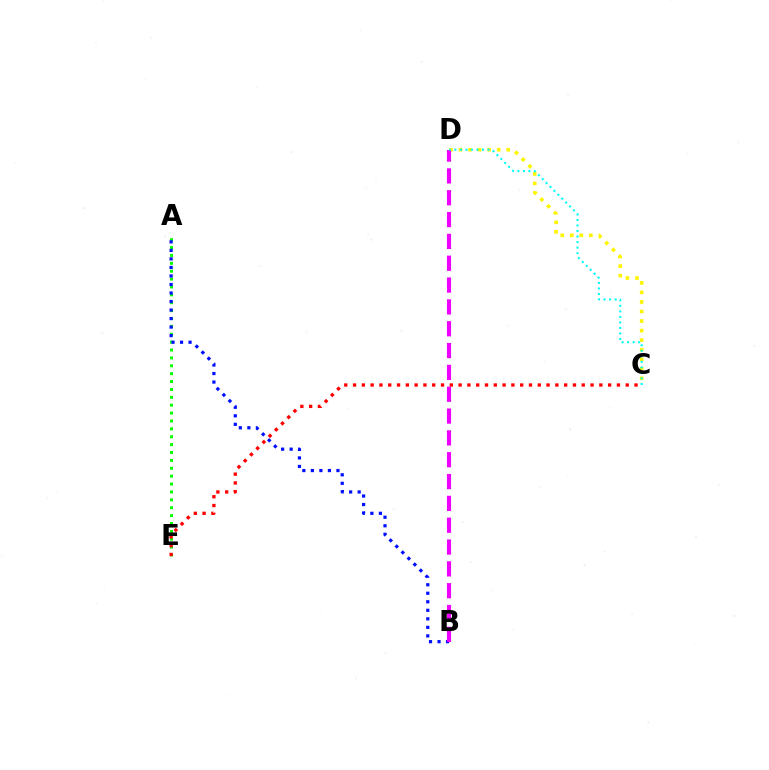{('A', 'E'): [{'color': '#08ff00', 'line_style': 'dotted', 'thickness': 2.14}], ('C', 'D'): [{'color': '#fcf500', 'line_style': 'dotted', 'thickness': 2.59}, {'color': '#00fff6', 'line_style': 'dotted', 'thickness': 1.5}], ('A', 'B'): [{'color': '#0010ff', 'line_style': 'dotted', 'thickness': 2.32}], ('B', 'D'): [{'color': '#ee00ff', 'line_style': 'dashed', 'thickness': 2.97}], ('C', 'E'): [{'color': '#ff0000', 'line_style': 'dotted', 'thickness': 2.39}]}